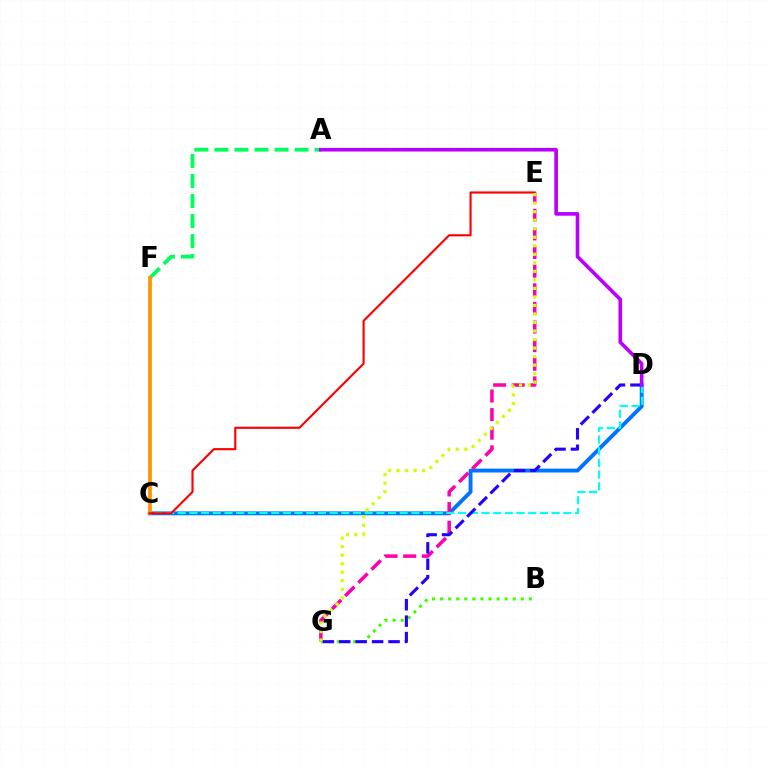{('C', 'D'): [{'color': '#0074ff', 'line_style': 'solid', 'thickness': 2.8}, {'color': '#00fff6', 'line_style': 'dashed', 'thickness': 1.59}], ('E', 'G'): [{'color': '#ff00ac', 'line_style': 'dashed', 'thickness': 2.53}, {'color': '#d1ff00', 'line_style': 'dotted', 'thickness': 2.32}], ('A', 'F'): [{'color': '#00ff5c', 'line_style': 'dashed', 'thickness': 2.72}], ('C', 'F'): [{'color': '#ff9400', 'line_style': 'solid', 'thickness': 2.67}], ('B', 'G'): [{'color': '#3dff00', 'line_style': 'dotted', 'thickness': 2.19}], ('D', 'G'): [{'color': '#2500ff', 'line_style': 'dashed', 'thickness': 2.23}], ('A', 'D'): [{'color': '#b900ff', 'line_style': 'solid', 'thickness': 2.61}], ('C', 'E'): [{'color': '#ff0000', 'line_style': 'solid', 'thickness': 1.54}]}